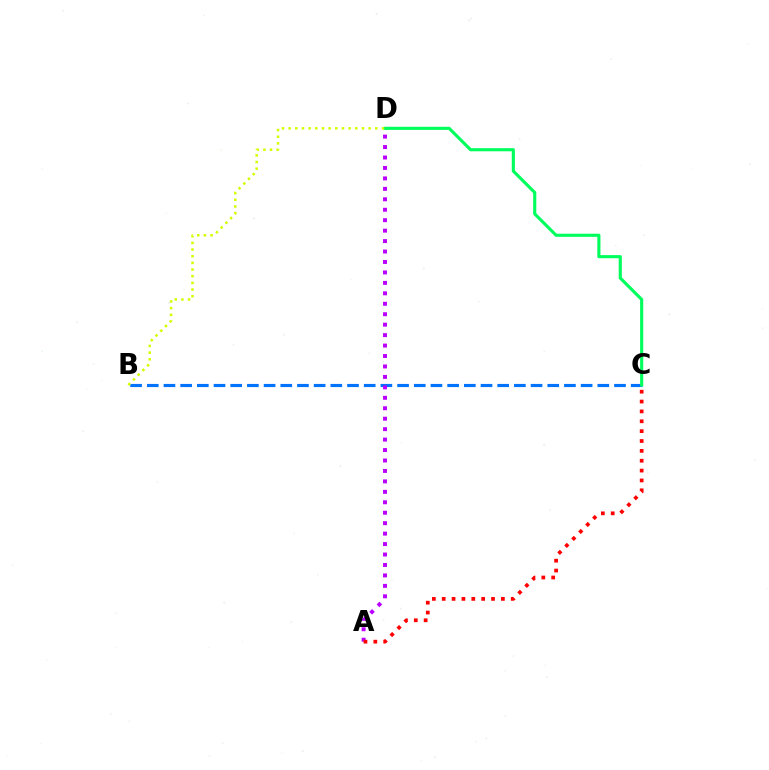{('B', 'C'): [{'color': '#0074ff', 'line_style': 'dashed', 'thickness': 2.27}], ('C', 'D'): [{'color': '#00ff5c', 'line_style': 'solid', 'thickness': 2.25}], ('B', 'D'): [{'color': '#d1ff00', 'line_style': 'dotted', 'thickness': 1.81}], ('A', 'D'): [{'color': '#b900ff', 'line_style': 'dotted', 'thickness': 2.84}], ('A', 'C'): [{'color': '#ff0000', 'line_style': 'dotted', 'thickness': 2.68}]}